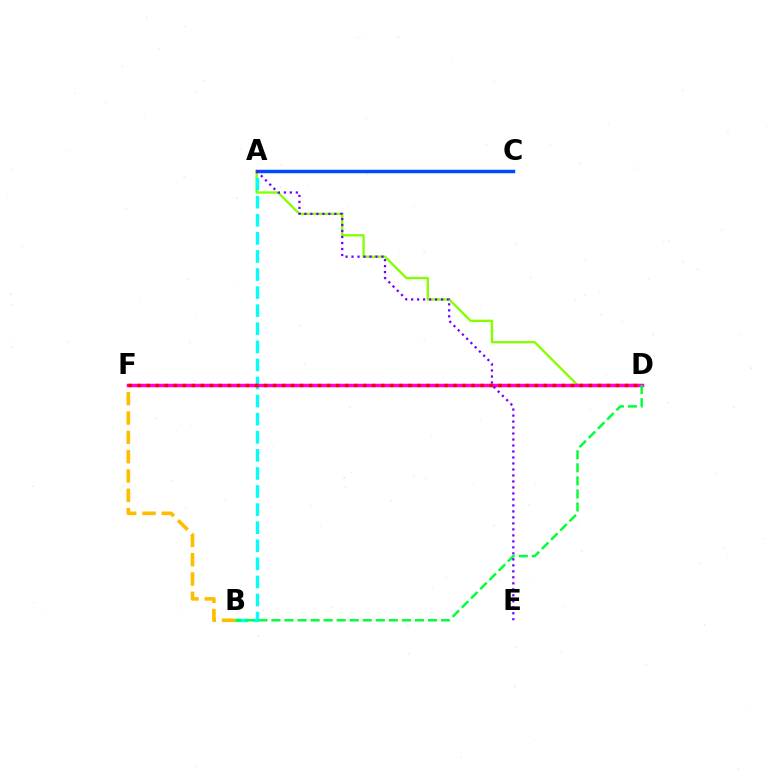{('A', 'D'): [{'color': '#84ff00', 'line_style': 'solid', 'thickness': 1.68}], ('B', 'F'): [{'color': '#ffbd00', 'line_style': 'dashed', 'thickness': 2.63}], ('A', 'B'): [{'color': '#00fff6', 'line_style': 'dashed', 'thickness': 2.46}], ('A', 'C'): [{'color': '#004bff', 'line_style': 'solid', 'thickness': 2.5}], ('D', 'F'): [{'color': '#ff00cf', 'line_style': 'solid', 'thickness': 2.49}, {'color': '#ff0000', 'line_style': 'dotted', 'thickness': 2.45}], ('B', 'D'): [{'color': '#00ff39', 'line_style': 'dashed', 'thickness': 1.77}], ('A', 'E'): [{'color': '#7200ff', 'line_style': 'dotted', 'thickness': 1.63}]}